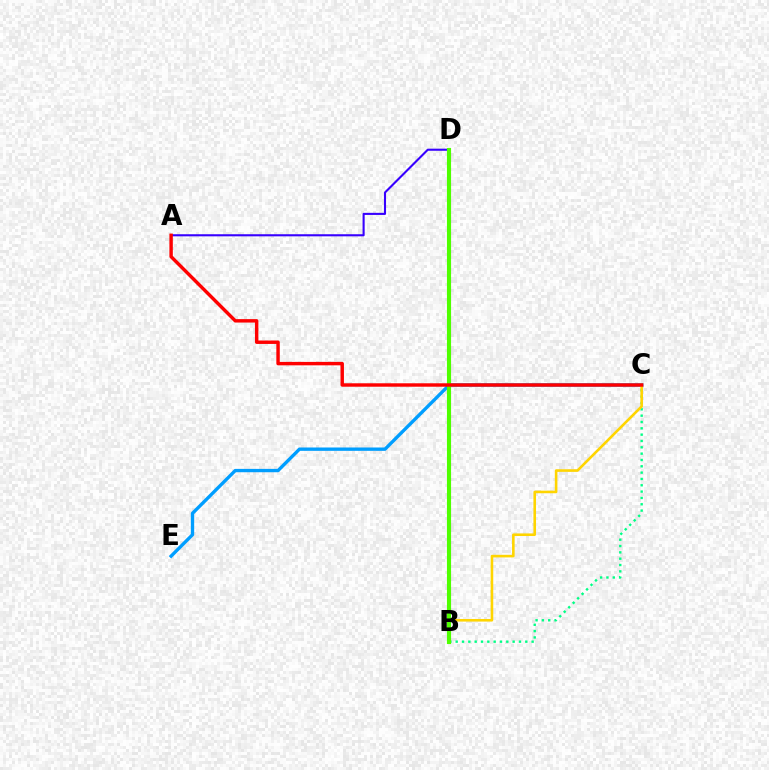{('B', 'D'): [{'color': '#ff00ed', 'line_style': 'dashed', 'thickness': 2.2}, {'color': '#4fff00', 'line_style': 'solid', 'thickness': 2.96}], ('A', 'D'): [{'color': '#3700ff', 'line_style': 'solid', 'thickness': 1.51}], ('C', 'E'): [{'color': '#009eff', 'line_style': 'solid', 'thickness': 2.41}], ('B', 'C'): [{'color': '#00ff86', 'line_style': 'dotted', 'thickness': 1.72}, {'color': '#ffd500', 'line_style': 'solid', 'thickness': 1.87}], ('A', 'C'): [{'color': '#ff0000', 'line_style': 'solid', 'thickness': 2.47}]}